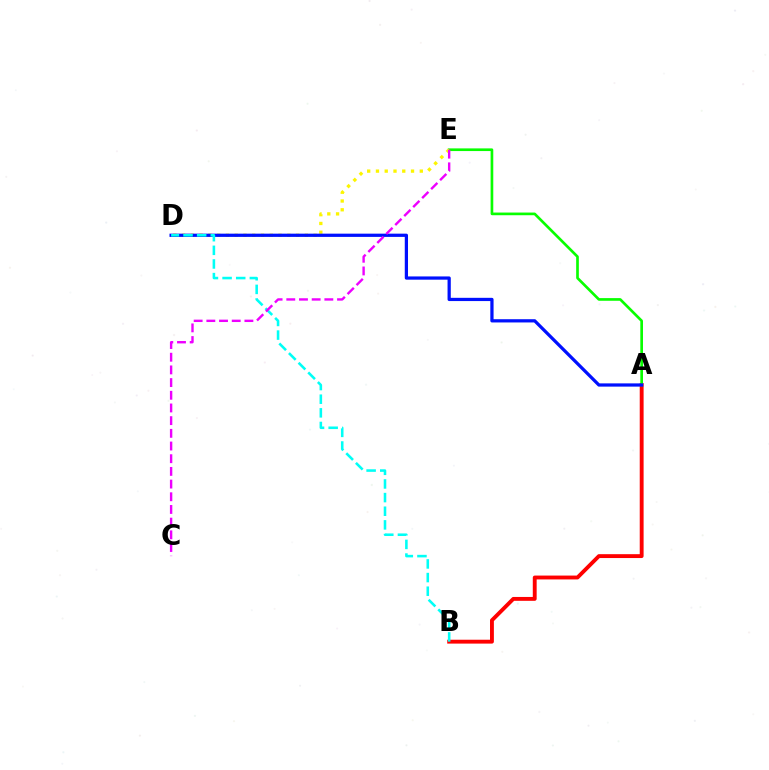{('A', 'B'): [{'color': '#ff0000', 'line_style': 'solid', 'thickness': 2.79}], ('A', 'E'): [{'color': '#08ff00', 'line_style': 'solid', 'thickness': 1.93}], ('D', 'E'): [{'color': '#fcf500', 'line_style': 'dotted', 'thickness': 2.38}], ('A', 'D'): [{'color': '#0010ff', 'line_style': 'solid', 'thickness': 2.33}], ('B', 'D'): [{'color': '#00fff6', 'line_style': 'dashed', 'thickness': 1.85}], ('C', 'E'): [{'color': '#ee00ff', 'line_style': 'dashed', 'thickness': 1.72}]}